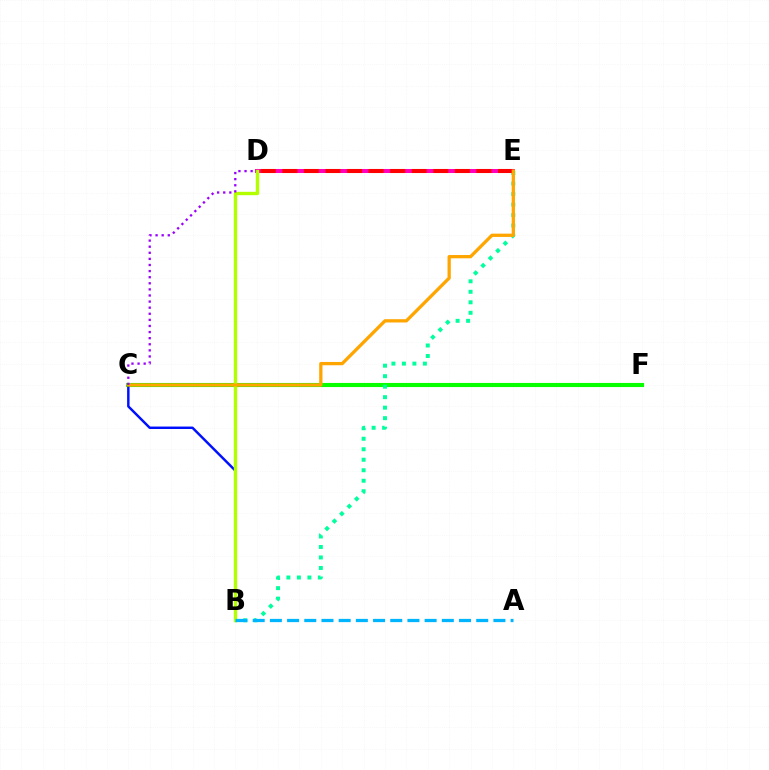{('C', 'F'): [{'color': '#08ff00', 'line_style': 'solid', 'thickness': 2.95}], ('B', 'E'): [{'color': '#00ff9d', 'line_style': 'dotted', 'thickness': 2.85}], ('B', 'C'): [{'color': '#0010ff', 'line_style': 'solid', 'thickness': 1.77}], ('D', 'E'): [{'color': '#ff00bd', 'line_style': 'solid', 'thickness': 2.87}, {'color': '#ff0000', 'line_style': 'dashed', 'thickness': 2.93}], ('B', 'D'): [{'color': '#b3ff00', 'line_style': 'solid', 'thickness': 2.43}], ('C', 'E'): [{'color': '#ffa500', 'line_style': 'solid', 'thickness': 2.36}], ('C', 'D'): [{'color': '#9b00ff', 'line_style': 'dotted', 'thickness': 1.66}], ('A', 'B'): [{'color': '#00b5ff', 'line_style': 'dashed', 'thickness': 2.34}]}